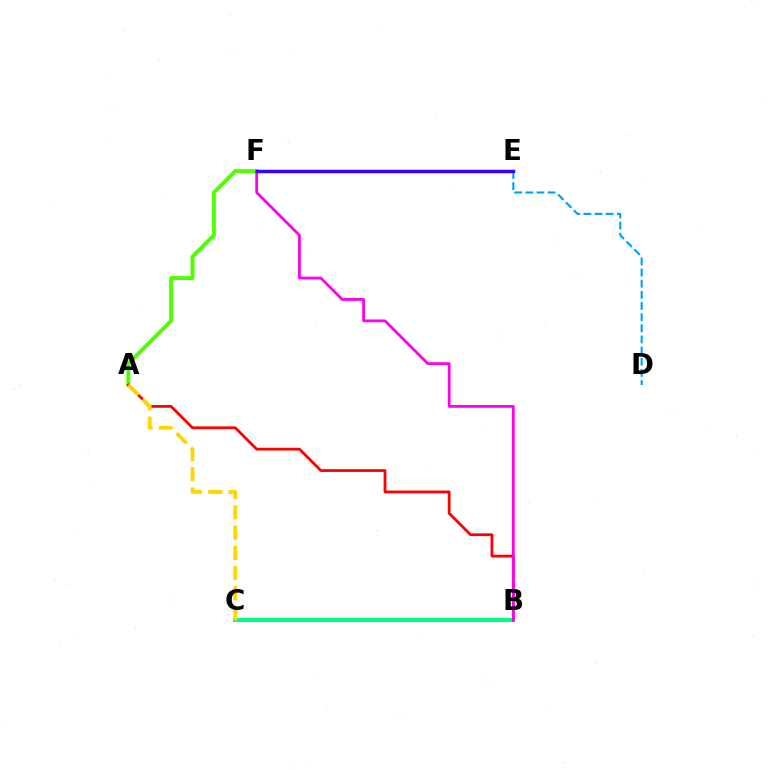{('A', 'F'): [{'color': '#4fff00', 'line_style': 'solid', 'thickness': 2.82}], ('A', 'B'): [{'color': '#ff0000', 'line_style': 'solid', 'thickness': 2.01}], ('B', 'C'): [{'color': '#00ff86', 'line_style': 'solid', 'thickness': 2.89}], ('B', 'F'): [{'color': '#ff00ed', 'line_style': 'solid', 'thickness': 1.99}], ('D', 'E'): [{'color': '#009eff', 'line_style': 'dashed', 'thickness': 1.52}], ('E', 'F'): [{'color': '#3700ff', 'line_style': 'solid', 'thickness': 2.49}], ('A', 'C'): [{'color': '#ffd500', 'line_style': 'dashed', 'thickness': 2.75}]}